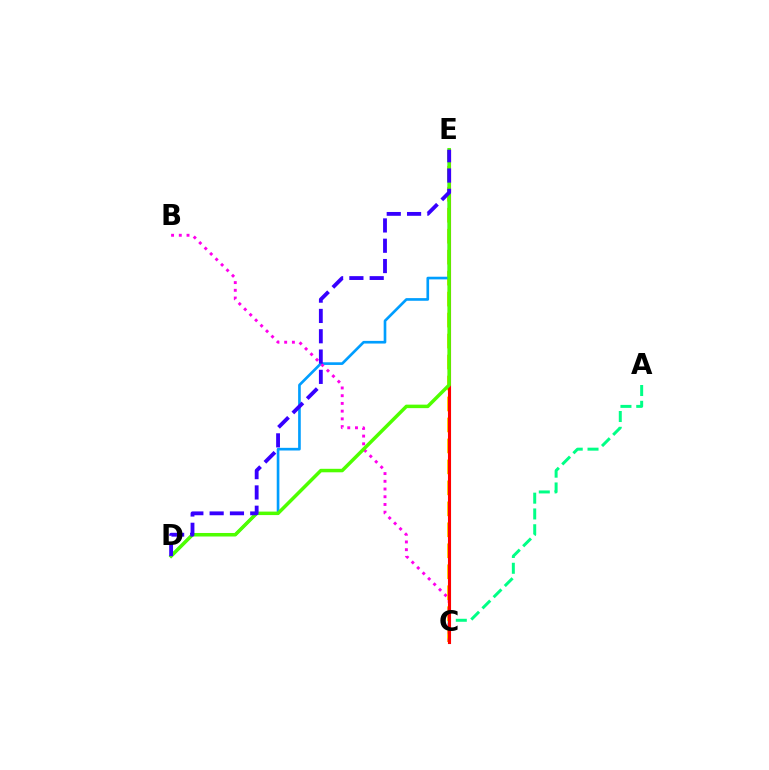{('A', 'C'): [{'color': '#00ff86', 'line_style': 'dashed', 'thickness': 2.15}], ('C', 'E'): [{'color': '#ffd500', 'line_style': 'dashed', 'thickness': 2.85}, {'color': '#ff0000', 'line_style': 'solid', 'thickness': 2.23}], ('D', 'E'): [{'color': '#009eff', 'line_style': 'solid', 'thickness': 1.91}, {'color': '#4fff00', 'line_style': 'solid', 'thickness': 2.51}, {'color': '#3700ff', 'line_style': 'dashed', 'thickness': 2.76}], ('B', 'C'): [{'color': '#ff00ed', 'line_style': 'dotted', 'thickness': 2.1}]}